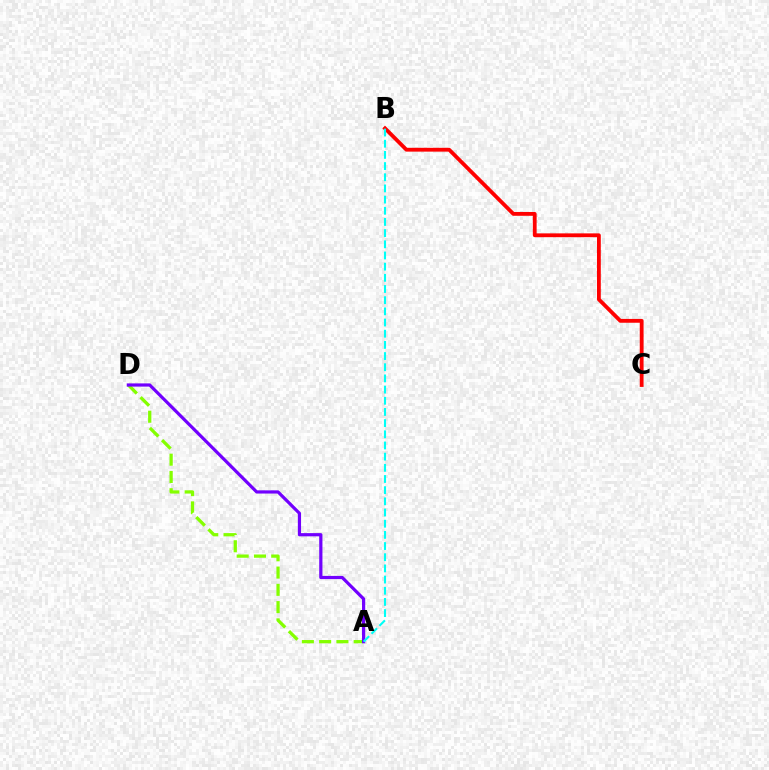{('A', 'D'): [{'color': '#84ff00', 'line_style': 'dashed', 'thickness': 2.35}, {'color': '#7200ff', 'line_style': 'solid', 'thickness': 2.31}], ('B', 'C'): [{'color': '#ff0000', 'line_style': 'solid', 'thickness': 2.75}], ('A', 'B'): [{'color': '#00fff6', 'line_style': 'dashed', 'thickness': 1.52}]}